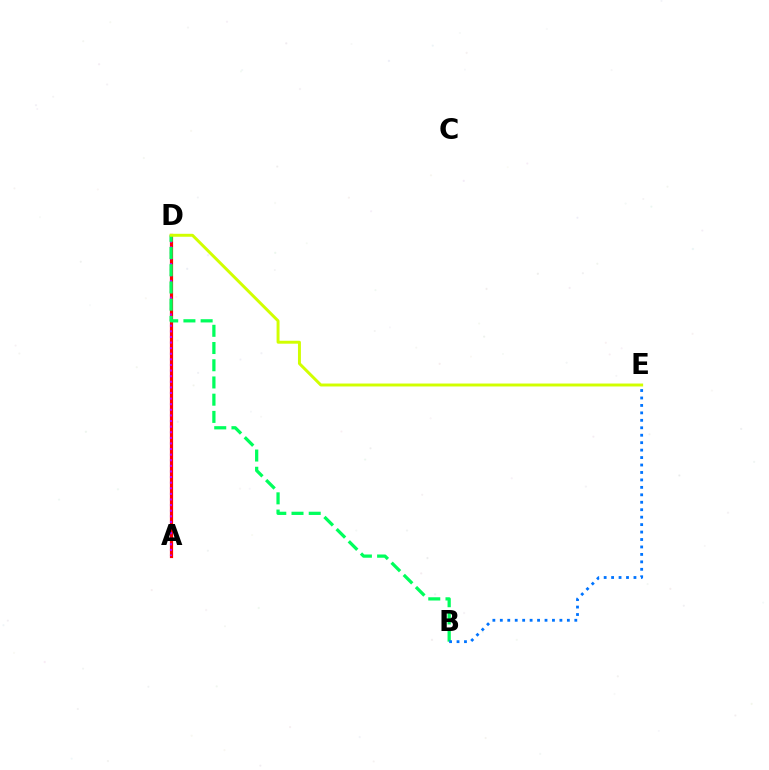{('A', 'D'): [{'color': '#ff0000', 'line_style': 'solid', 'thickness': 2.3}, {'color': '#b900ff', 'line_style': 'dotted', 'thickness': 1.52}], ('B', 'D'): [{'color': '#00ff5c', 'line_style': 'dashed', 'thickness': 2.34}], ('B', 'E'): [{'color': '#0074ff', 'line_style': 'dotted', 'thickness': 2.02}], ('D', 'E'): [{'color': '#d1ff00', 'line_style': 'solid', 'thickness': 2.12}]}